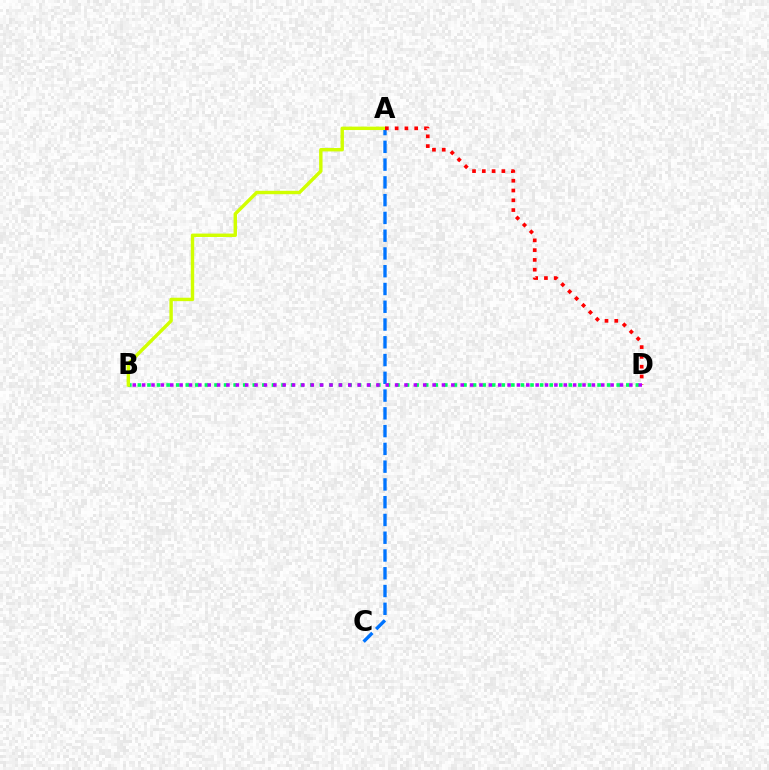{('A', 'C'): [{'color': '#0074ff', 'line_style': 'dashed', 'thickness': 2.41}], ('B', 'D'): [{'color': '#00ff5c', 'line_style': 'dotted', 'thickness': 2.6}, {'color': '#b900ff', 'line_style': 'dotted', 'thickness': 2.55}], ('A', 'B'): [{'color': '#d1ff00', 'line_style': 'solid', 'thickness': 2.46}], ('A', 'D'): [{'color': '#ff0000', 'line_style': 'dotted', 'thickness': 2.66}]}